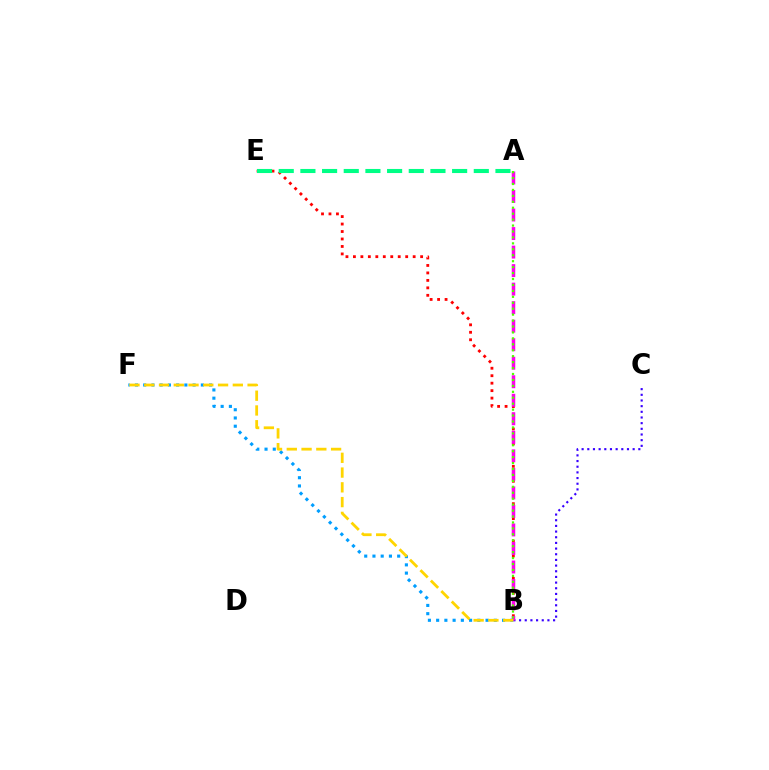{('B', 'E'): [{'color': '#ff0000', 'line_style': 'dotted', 'thickness': 2.03}], ('A', 'E'): [{'color': '#00ff86', 'line_style': 'dashed', 'thickness': 2.94}], ('B', 'F'): [{'color': '#009eff', 'line_style': 'dotted', 'thickness': 2.24}, {'color': '#ffd500', 'line_style': 'dashed', 'thickness': 2.01}], ('B', 'C'): [{'color': '#3700ff', 'line_style': 'dotted', 'thickness': 1.54}], ('A', 'B'): [{'color': '#ff00ed', 'line_style': 'dashed', 'thickness': 2.52}, {'color': '#4fff00', 'line_style': 'dotted', 'thickness': 1.61}]}